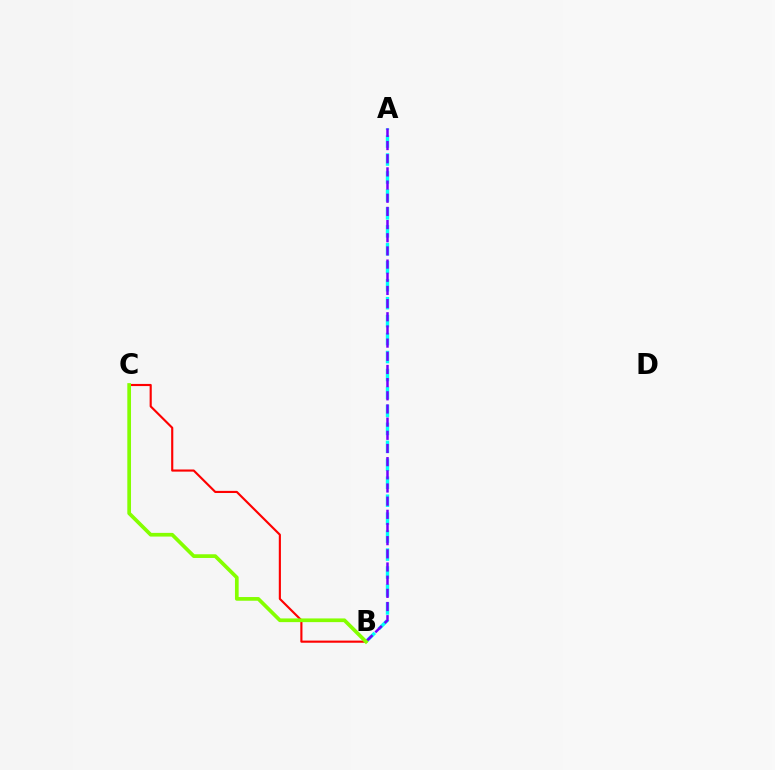{('A', 'B'): [{'color': '#00fff6', 'line_style': 'dashed', 'thickness': 2.44}, {'color': '#7200ff', 'line_style': 'dashed', 'thickness': 1.79}], ('B', 'C'): [{'color': '#ff0000', 'line_style': 'solid', 'thickness': 1.54}, {'color': '#84ff00', 'line_style': 'solid', 'thickness': 2.66}]}